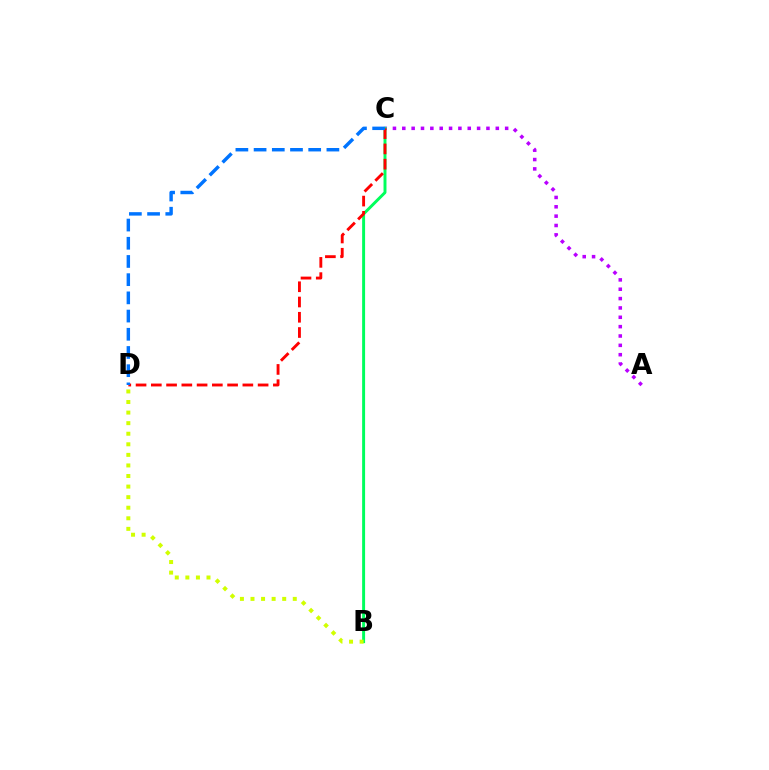{('A', 'C'): [{'color': '#b900ff', 'line_style': 'dotted', 'thickness': 2.54}], ('B', 'C'): [{'color': '#00ff5c', 'line_style': 'solid', 'thickness': 2.12}], ('C', 'D'): [{'color': '#ff0000', 'line_style': 'dashed', 'thickness': 2.07}, {'color': '#0074ff', 'line_style': 'dashed', 'thickness': 2.47}], ('B', 'D'): [{'color': '#d1ff00', 'line_style': 'dotted', 'thickness': 2.87}]}